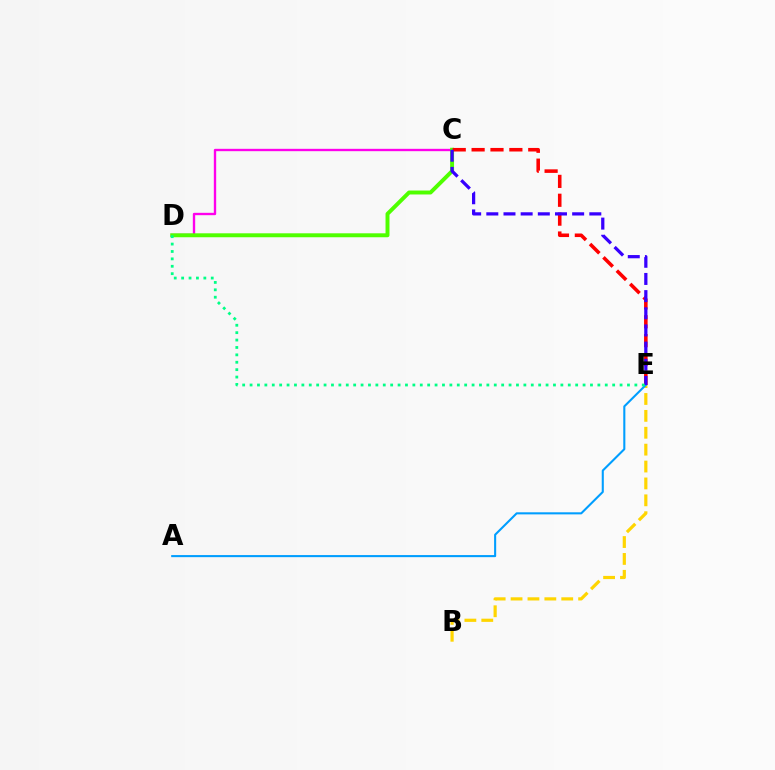{('B', 'E'): [{'color': '#ffd500', 'line_style': 'dashed', 'thickness': 2.29}], ('C', 'D'): [{'color': '#ff00ed', 'line_style': 'solid', 'thickness': 1.7}, {'color': '#4fff00', 'line_style': 'solid', 'thickness': 2.84}], ('A', 'E'): [{'color': '#009eff', 'line_style': 'solid', 'thickness': 1.5}], ('C', 'E'): [{'color': '#ff0000', 'line_style': 'dashed', 'thickness': 2.56}, {'color': '#3700ff', 'line_style': 'dashed', 'thickness': 2.33}], ('D', 'E'): [{'color': '#00ff86', 'line_style': 'dotted', 'thickness': 2.01}]}